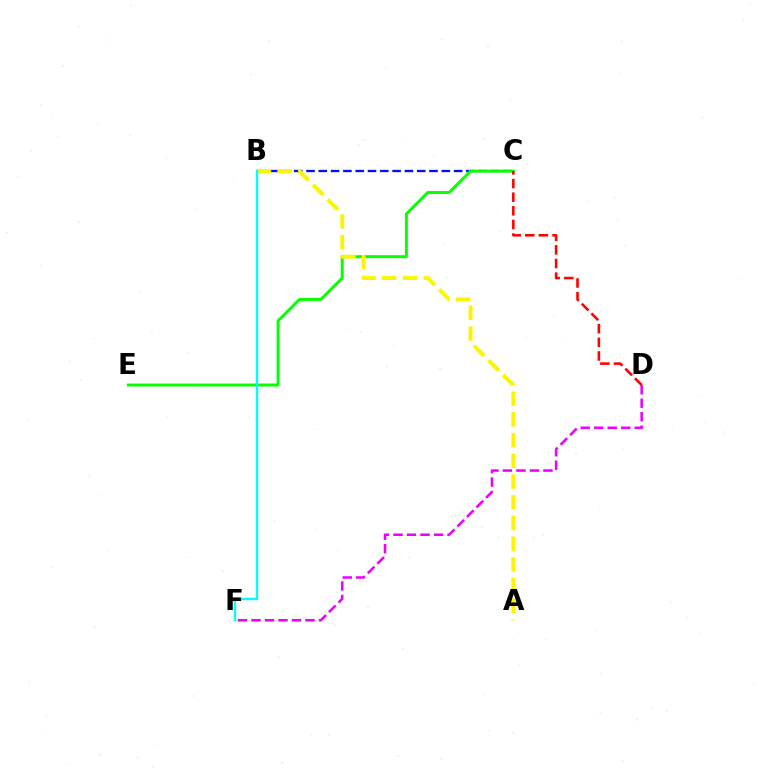{('B', 'C'): [{'color': '#0010ff', 'line_style': 'dashed', 'thickness': 1.67}], ('D', 'F'): [{'color': '#ee00ff', 'line_style': 'dashed', 'thickness': 1.83}], ('C', 'E'): [{'color': '#08ff00', 'line_style': 'solid', 'thickness': 2.12}], ('A', 'B'): [{'color': '#fcf500', 'line_style': 'dashed', 'thickness': 2.81}], ('B', 'F'): [{'color': '#00fff6', 'line_style': 'solid', 'thickness': 1.71}], ('C', 'D'): [{'color': '#ff0000', 'line_style': 'dashed', 'thickness': 1.85}]}